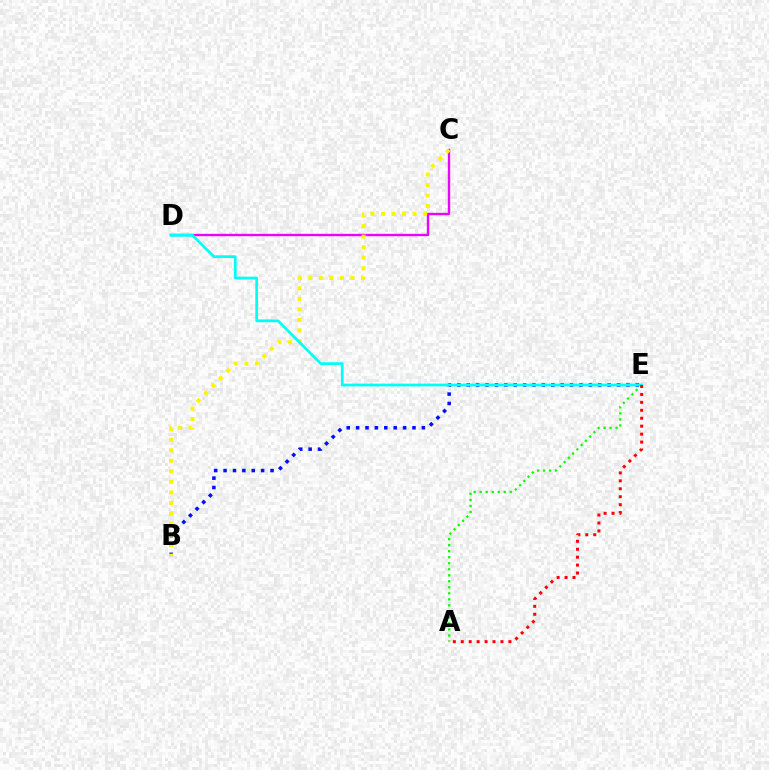{('A', 'E'): [{'color': '#08ff00', 'line_style': 'dotted', 'thickness': 1.64}, {'color': '#ff0000', 'line_style': 'dotted', 'thickness': 2.16}], ('C', 'D'): [{'color': '#ee00ff', 'line_style': 'solid', 'thickness': 1.7}], ('B', 'E'): [{'color': '#0010ff', 'line_style': 'dotted', 'thickness': 2.55}], ('B', 'C'): [{'color': '#fcf500', 'line_style': 'dotted', 'thickness': 2.86}], ('D', 'E'): [{'color': '#00fff6', 'line_style': 'solid', 'thickness': 1.98}]}